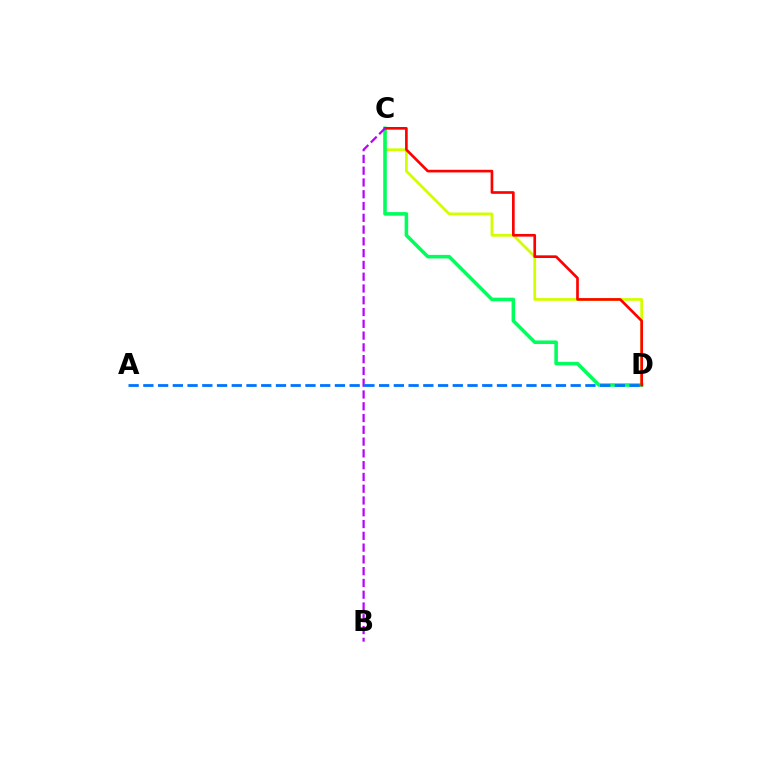{('C', 'D'): [{'color': '#d1ff00', 'line_style': 'solid', 'thickness': 1.99}, {'color': '#00ff5c', 'line_style': 'solid', 'thickness': 2.56}, {'color': '#ff0000', 'line_style': 'solid', 'thickness': 1.92}], ('B', 'C'): [{'color': '#b900ff', 'line_style': 'dashed', 'thickness': 1.6}], ('A', 'D'): [{'color': '#0074ff', 'line_style': 'dashed', 'thickness': 2.0}]}